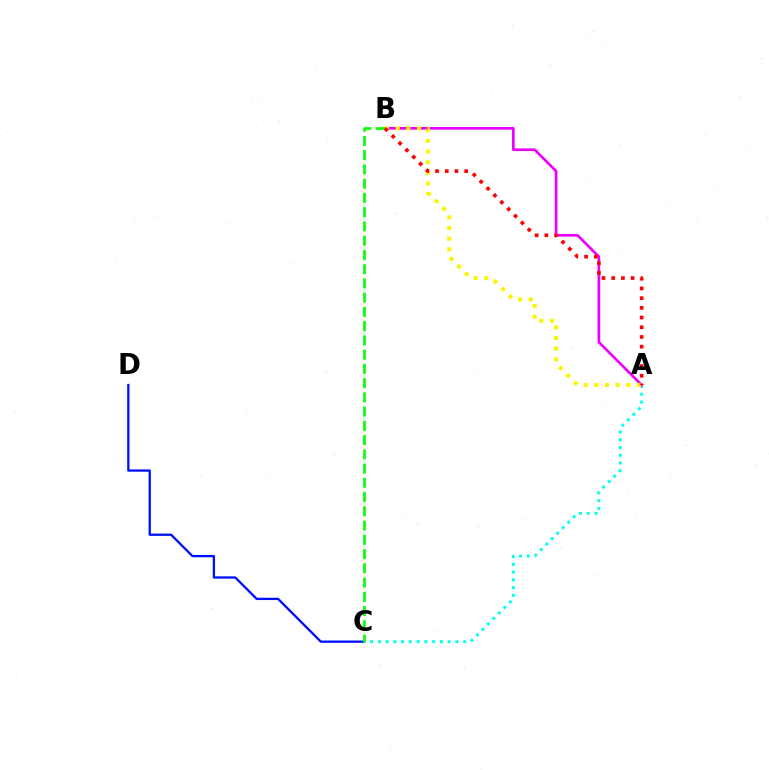{('C', 'D'): [{'color': '#0010ff', 'line_style': 'solid', 'thickness': 1.65}], ('A', 'C'): [{'color': '#00fff6', 'line_style': 'dotted', 'thickness': 2.11}], ('A', 'B'): [{'color': '#ee00ff', 'line_style': 'solid', 'thickness': 1.94}, {'color': '#fcf500', 'line_style': 'dotted', 'thickness': 2.9}, {'color': '#ff0000', 'line_style': 'dotted', 'thickness': 2.64}], ('B', 'C'): [{'color': '#08ff00', 'line_style': 'dashed', 'thickness': 1.94}]}